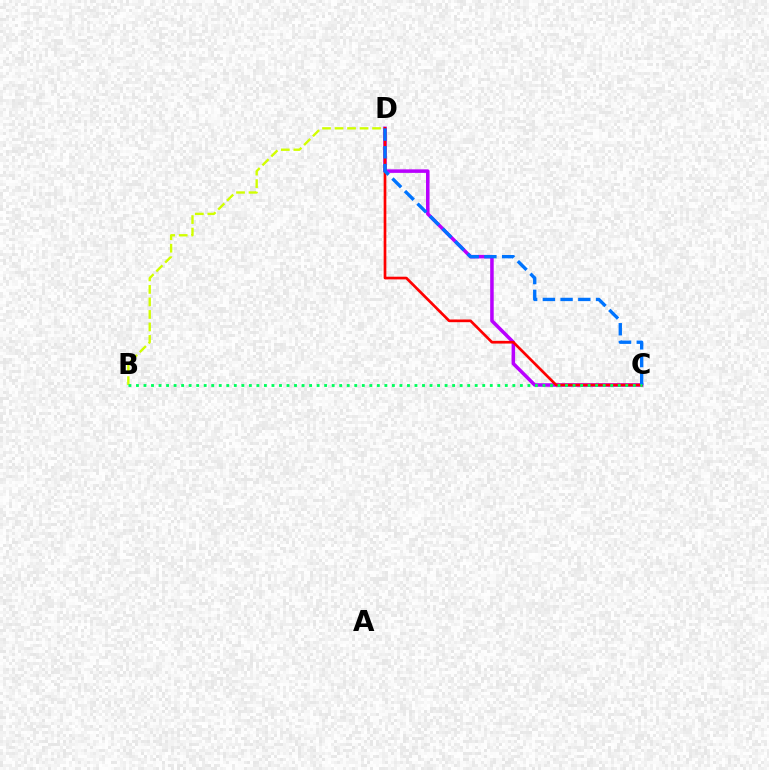{('C', 'D'): [{'color': '#b900ff', 'line_style': 'solid', 'thickness': 2.54}, {'color': '#ff0000', 'line_style': 'solid', 'thickness': 1.94}, {'color': '#0074ff', 'line_style': 'dashed', 'thickness': 2.41}], ('B', 'D'): [{'color': '#d1ff00', 'line_style': 'dashed', 'thickness': 1.7}], ('B', 'C'): [{'color': '#00ff5c', 'line_style': 'dotted', 'thickness': 2.05}]}